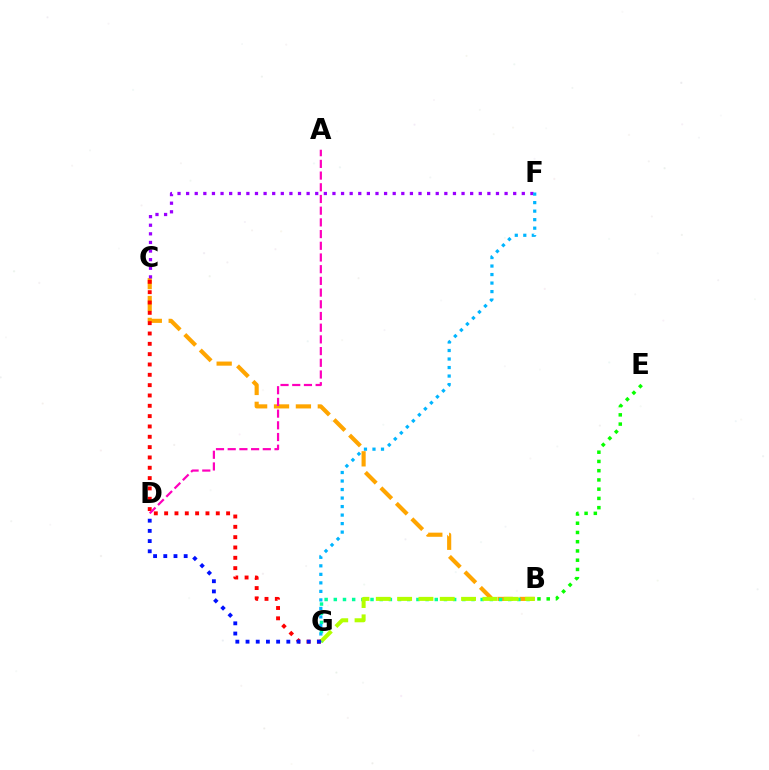{('B', 'C'): [{'color': '#ffa500', 'line_style': 'dashed', 'thickness': 2.97}], ('C', 'F'): [{'color': '#9b00ff', 'line_style': 'dotted', 'thickness': 2.34}], ('B', 'G'): [{'color': '#00ff9d', 'line_style': 'dotted', 'thickness': 2.49}, {'color': '#b3ff00', 'line_style': 'dashed', 'thickness': 2.9}], ('F', 'G'): [{'color': '#00b5ff', 'line_style': 'dotted', 'thickness': 2.31}], ('C', 'G'): [{'color': '#ff0000', 'line_style': 'dotted', 'thickness': 2.81}], ('A', 'D'): [{'color': '#ff00bd', 'line_style': 'dashed', 'thickness': 1.59}], ('B', 'E'): [{'color': '#08ff00', 'line_style': 'dotted', 'thickness': 2.51}], ('D', 'G'): [{'color': '#0010ff', 'line_style': 'dotted', 'thickness': 2.77}]}